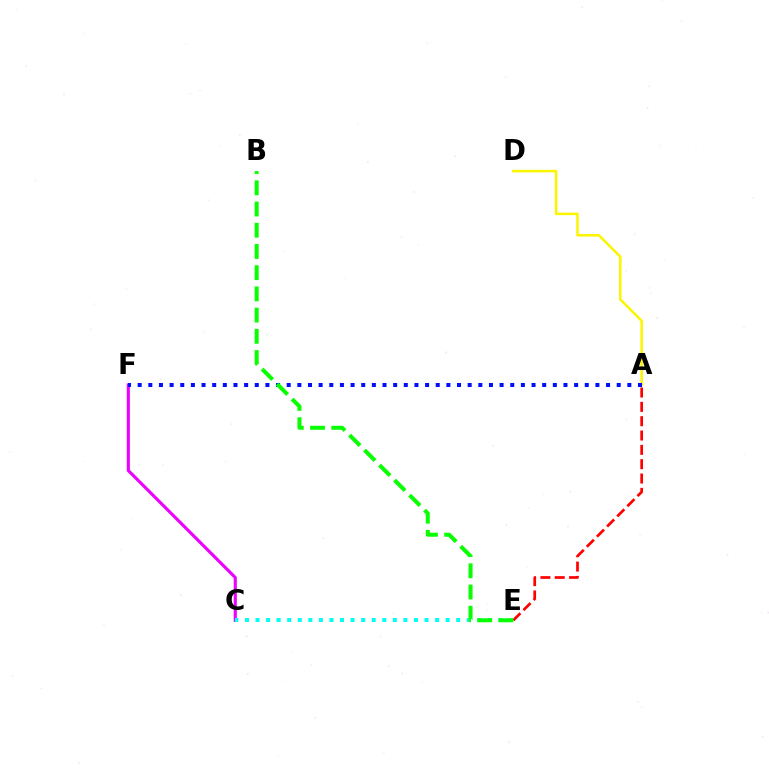{('C', 'F'): [{'color': '#ee00ff', 'line_style': 'solid', 'thickness': 2.24}], ('A', 'D'): [{'color': '#fcf500', 'line_style': 'solid', 'thickness': 1.83}], ('C', 'E'): [{'color': '#00fff6', 'line_style': 'dotted', 'thickness': 2.87}], ('A', 'E'): [{'color': '#ff0000', 'line_style': 'dashed', 'thickness': 1.95}], ('A', 'F'): [{'color': '#0010ff', 'line_style': 'dotted', 'thickness': 2.89}], ('B', 'E'): [{'color': '#08ff00', 'line_style': 'dashed', 'thickness': 2.88}]}